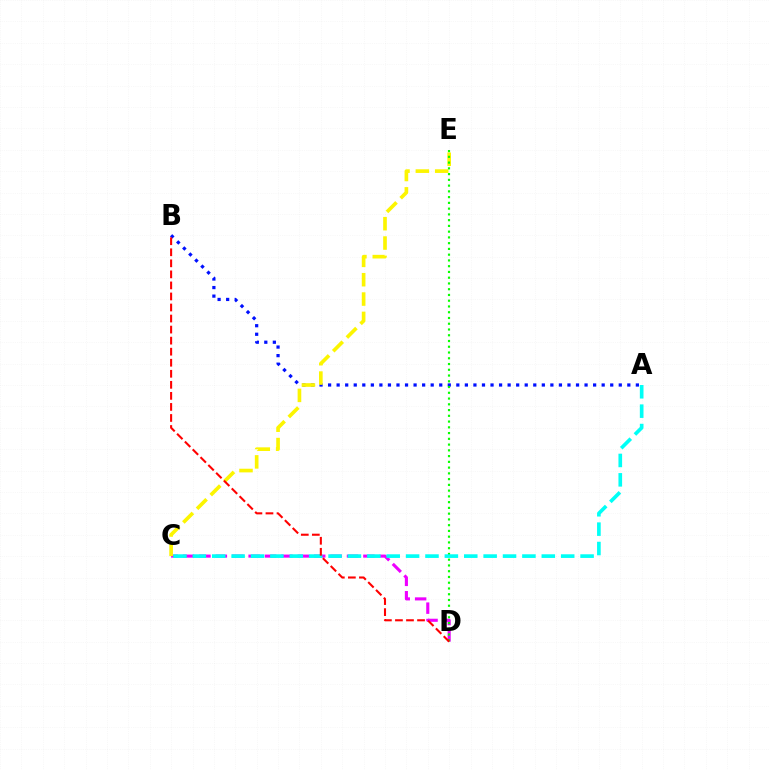{('C', 'D'): [{'color': '#ee00ff', 'line_style': 'dashed', 'thickness': 2.23}], ('A', 'B'): [{'color': '#0010ff', 'line_style': 'dotted', 'thickness': 2.32}], ('C', 'E'): [{'color': '#fcf500', 'line_style': 'dashed', 'thickness': 2.63}], ('D', 'E'): [{'color': '#08ff00', 'line_style': 'dotted', 'thickness': 1.56}], ('A', 'C'): [{'color': '#00fff6', 'line_style': 'dashed', 'thickness': 2.63}], ('B', 'D'): [{'color': '#ff0000', 'line_style': 'dashed', 'thickness': 1.5}]}